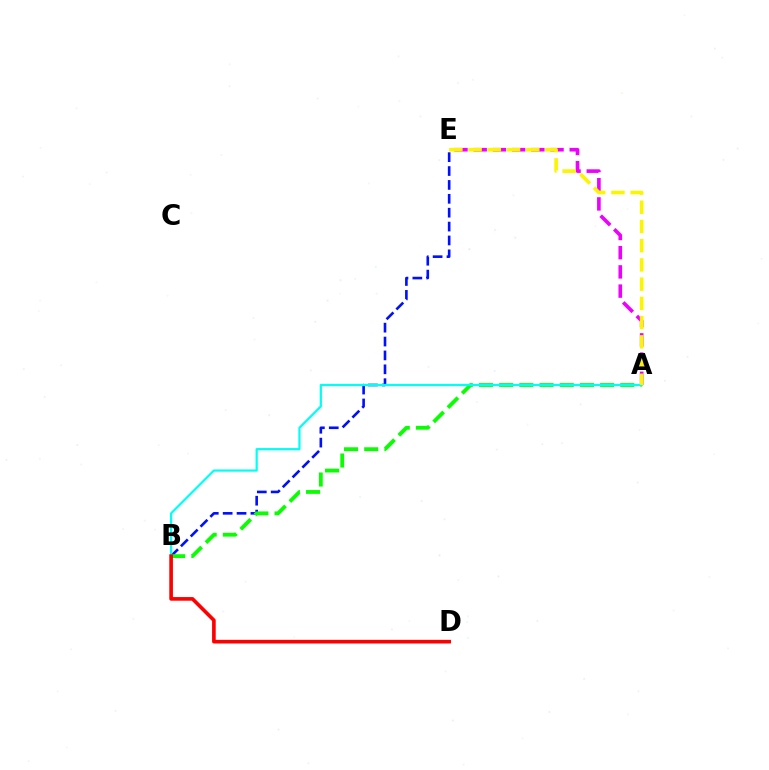{('B', 'E'): [{'color': '#0010ff', 'line_style': 'dashed', 'thickness': 1.89}], ('A', 'E'): [{'color': '#ee00ff', 'line_style': 'dashed', 'thickness': 2.61}, {'color': '#fcf500', 'line_style': 'dashed', 'thickness': 2.61}], ('A', 'B'): [{'color': '#08ff00', 'line_style': 'dashed', 'thickness': 2.74}, {'color': '#00fff6', 'line_style': 'solid', 'thickness': 1.59}], ('B', 'D'): [{'color': '#ff0000', 'line_style': 'solid', 'thickness': 2.62}]}